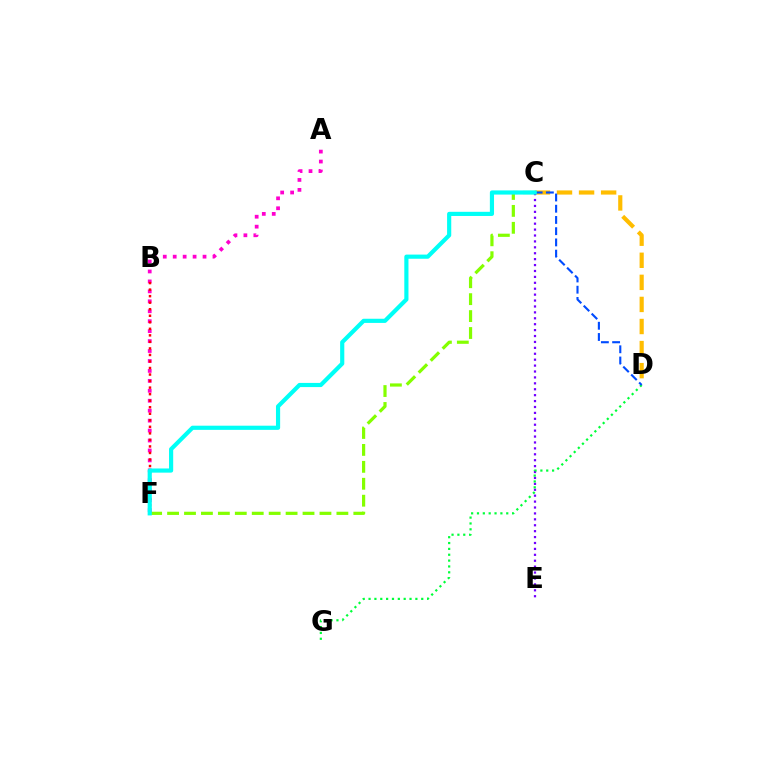{('C', 'D'): [{'color': '#ffbd00', 'line_style': 'dashed', 'thickness': 3.0}, {'color': '#004bff', 'line_style': 'dashed', 'thickness': 1.53}], ('C', 'E'): [{'color': '#7200ff', 'line_style': 'dotted', 'thickness': 1.61}], ('D', 'G'): [{'color': '#00ff39', 'line_style': 'dotted', 'thickness': 1.59}], ('A', 'F'): [{'color': '#ff00cf', 'line_style': 'dotted', 'thickness': 2.7}], ('C', 'F'): [{'color': '#84ff00', 'line_style': 'dashed', 'thickness': 2.3}, {'color': '#00fff6', 'line_style': 'solid', 'thickness': 3.0}], ('B', 'F'): [{'color': '#ff0000', 'line_style': 'dotted', 'thickness': 1.78}]}